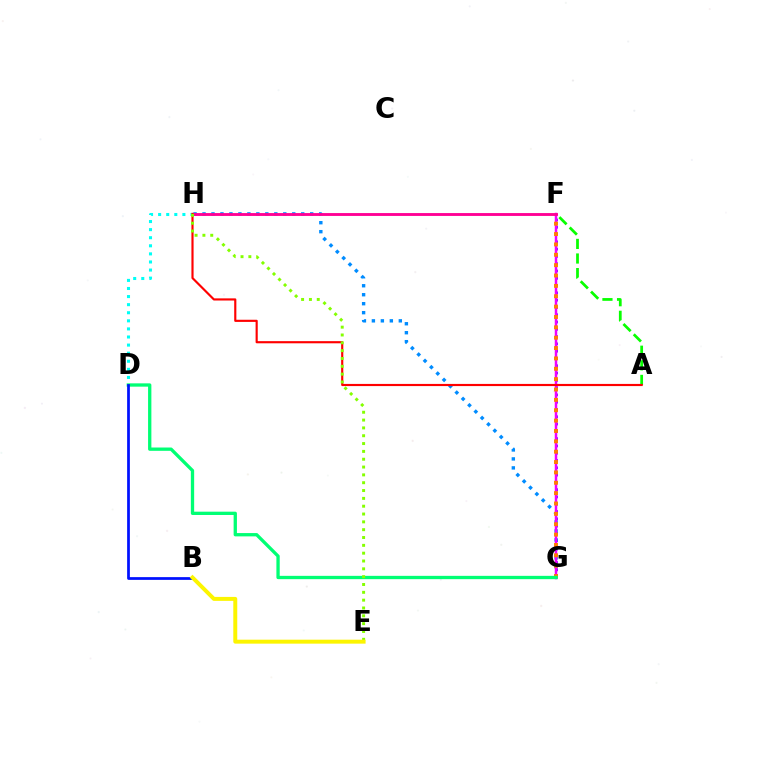{('F', 'G'): [{'color': '#7200ff', 'line_style': 'dotted', 'thickness': 1.98}, {'color': '#ee00ff', 'line_style': 'solid', 'thickness': 1.79}, {'color': '#ff7c00', 'line_style': 'dotted', 'thickness': 2.82}], ('G', 'H'): [{'color': '#008cff', 'line_style': 'dotted', 'thickness': 2.44}], ('A', 'F'): [{'color': '#08ff00', 'line_style': 'dashed', 'thickness': 1.98}], ('D', 'H'): [{'color': '#00fff6', 'line_style': 'dotted', 'thickness': 2.2}], ('F', 'H'): [{'color': '#ff0094', 'line_style': 'solid', 'thickness': 2.06}], ('D', 'G'): [{'color': '#00ff74', 'line_style': 'solid', 'thickness': 2.38}], ('B', 'D'): [{'color': '#0010ff', 'line_style': 'solid', 'thickness': 1.97}], ('A', 'H'): [{'color': '#ff0000', 'line_style': 'solid', 'thickness': 1.55}], ('E', 'H'): [{'color': '#84ff00', 'line_style': 'dotted', 'thickness': 2.13}], ('B', 'E'): [{'color': '#fcf500', 'line_style': 'solid', 'thickness': 2.85}]}